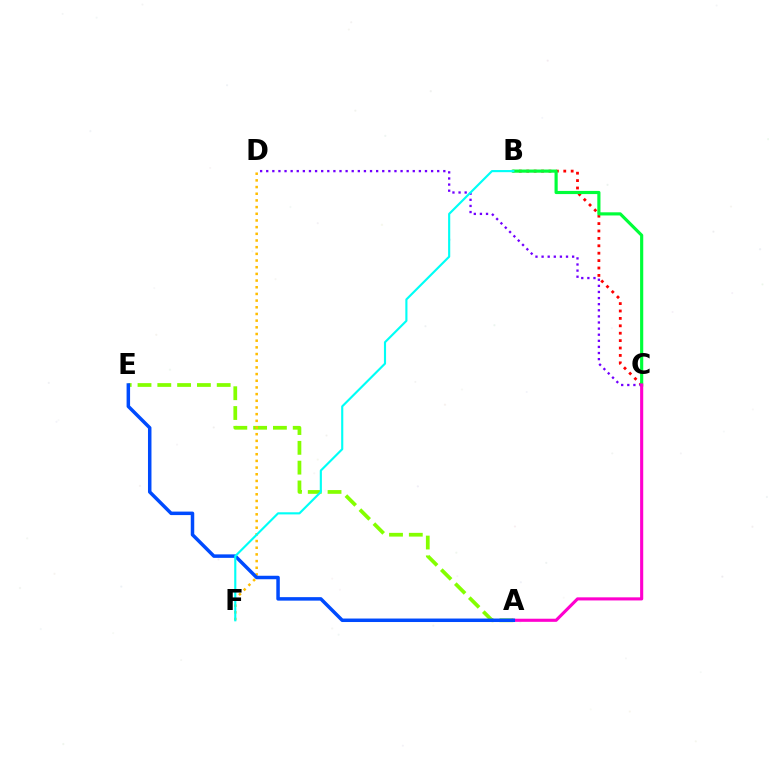{('A', 'E'): [{'color': '#84ff00', 'line_style': 'dashed', 'thickness': 2.69}, {'color': '#004bff', 'line_style': 'solid', 'thickness': 2.51}], ('D', 'F'): [{'color': '#ffbd00', 'line_style': 'dotted', 'thickness': 1.81}], ('B', 'C'): [{'color': '#ff0000', 'line_style': 'dotted', 'thickness': 2.01}, {'color': '#00ff39', 'line_style': 'solid', 'thickness': 2.27}], ('C', 'D'): [{'color': '#7200ff', 'line_style': 'dotted', 'thickness': 1.66}], ('A', 'C'): [{'color': '#ff00cf', 'line_style': 'solid', 'thickness': 2.24}], ('B', 'F'): [{'color': '#00fff6', 'line_style': 'solid', 'thickness': 1.54}]}